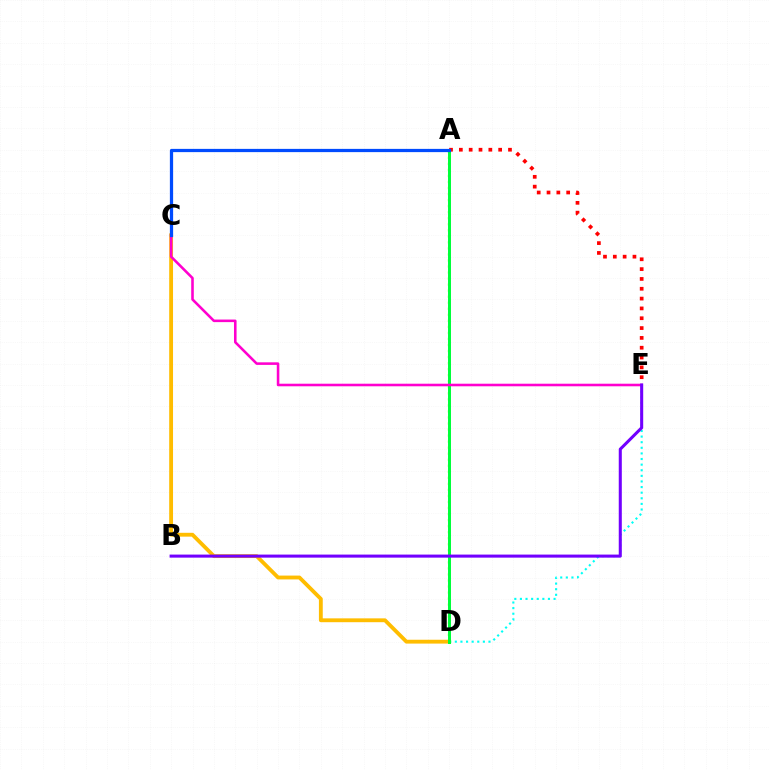{('A', 'D'): [{'color': '#84ff00', 'line_style': 'dotted', 'thickness': 1.64}, {'color': '#00ff39', 'line_style': 'solid', 'thickness': 2.15}], ('D', 'E'): [{'color': '#00fff6', 'line_style': 'dotted', 'thickness': 1.52}], ('C', 'D'): [{'color': '#ffbd00', 'line_style': 'solid', 'thickness': 2.77}], ('C', 'E'): [{'color': '#ff00cf', 'line_style': 'solid', 'thickness': 1.85}], ('B', 'E'): [{'color': '#7200ff', 'line_style': 'solid', 'thickness': 2.2}], ('A', 'E'): [{'color': '#ff0000', 'line_style': 'dotted', 'thickness': 2.67}], ('A', 'C'): [{'color': '#004bff', 'line_style': 'solid', 'thickness': 2.33}]}